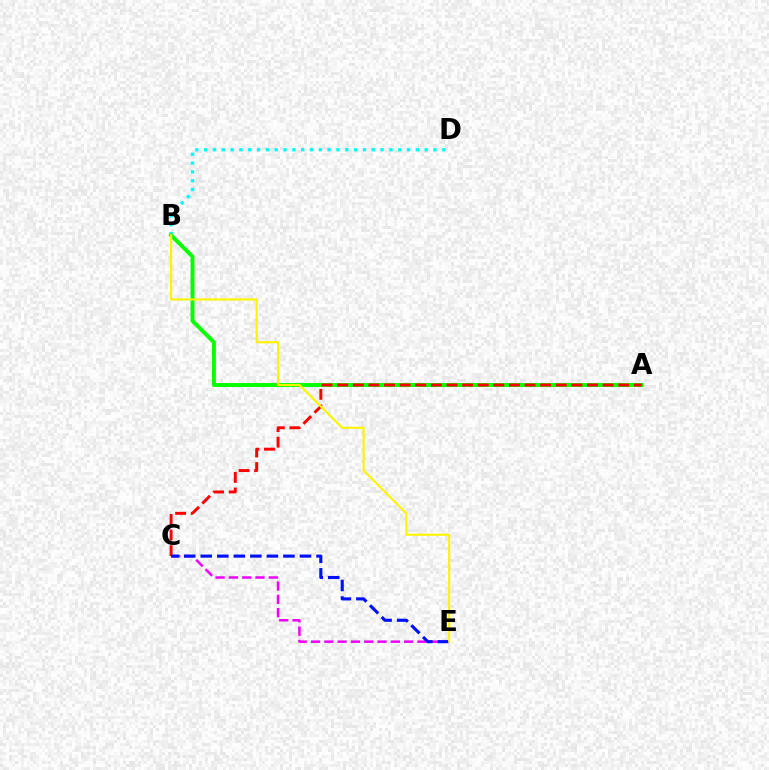{('C', 'E'): [{'color': '#ee00ff', 'line_style': 'dashed', 'thickness': 1.81}, {'color': '#0010ff', 'line_style': 'dashed', 'thickness': 2.25}], ('B', 'D'): [{'color': '#00fff6', 'line_style': 'dotted', 'thickness': 2.4}], ('A', 'B'): [{'color': '#08ff00', 'line_style': 'solid', 'thickness': 2.83}], ('A', 'C'): [{'color': '#ff0000', 'line_style': 'dashed', 'thickness': 2.12}], ('B', 'E'): [{'color': '#fcf500', 'line_style': 'solid', 'thickness': 1.55}]}